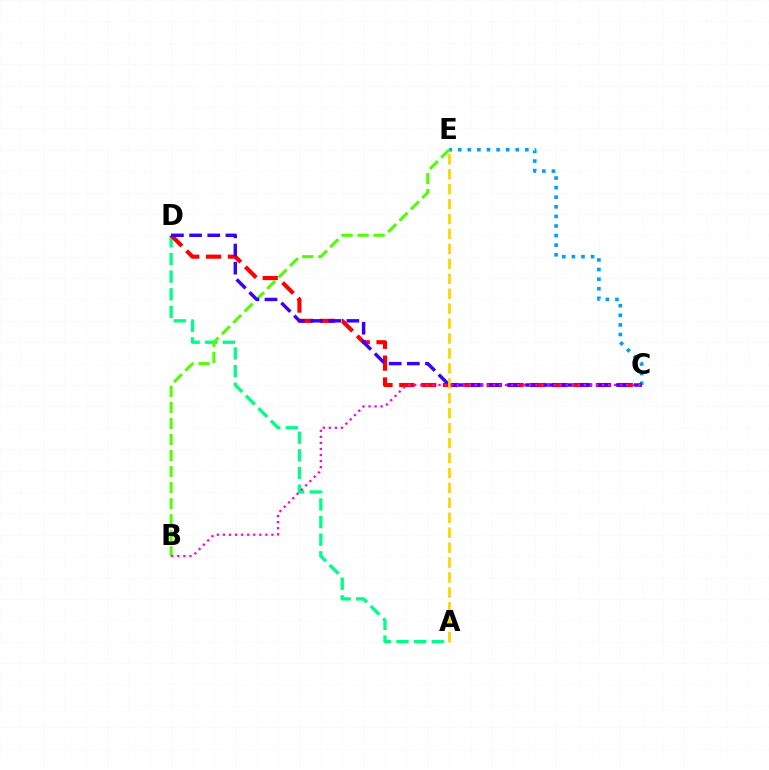{('C', 'E'): [{'color': '#009eff', 'line_style': 'dotted', 'thickness': 2.61}], ('A', 'D'): [{'color': '#00ff86', 'line_style': 'dashed', 'thickness': 2.39}], ('B', 'E'): [{'color': '#4fff00', 'line_style': 'dashed', 'thickness': 2.18}], ('C', 'D'): [{'color': '#ff0000', 'line_style': 'dashed', 'thickness': 2.97}, {'color': '#3700ff', 'line_style': 'dashed', 'thickness': 2.47}], ('A', 'E'): [{'color': '#ffd500', 'line_style': 'dashed', 'thickness': 2.03}], ('B', 'C'): [{'color': '#ff00ed', 'line_style': 'dotted', 'thickness': 1.65}]}